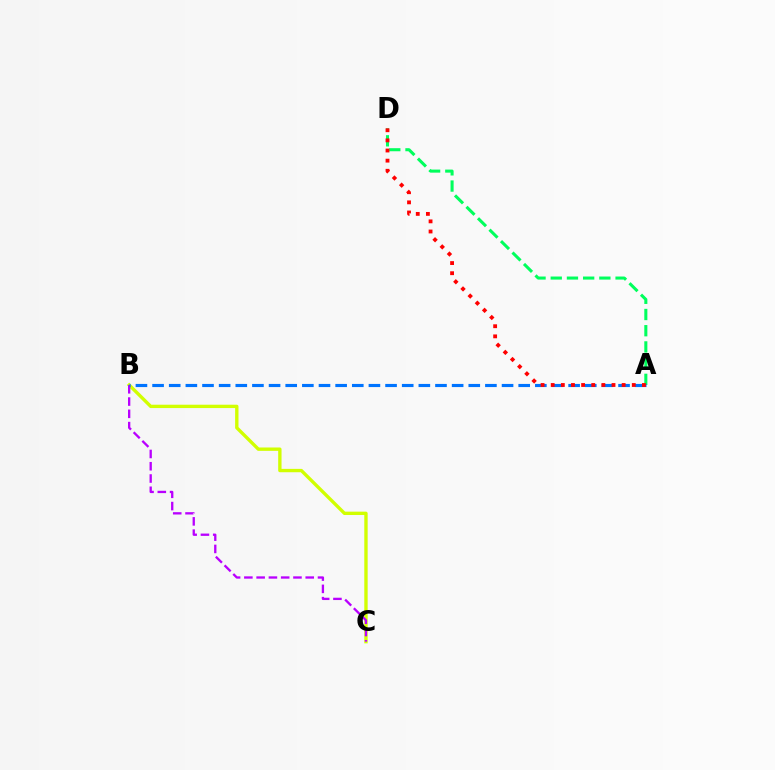{('B', 'C'): [{'color': '#d1ff00', 'line_style': 'solid', 'thickness': 2.42}, {'color': '#b900ff', 'line_style': 'dashed', 'thickness': 1.67}], ('A', 'D'): [{'color': '#00ff5c', 'line_style': 'dashed', 'thickness': 2.2}, {'color': '#ff0000', 'line_style': 'dotted', 'thickness': 2.75}], ('A', 'B'): [{'color': '#0074ff', 'line_style': 'dashed', 'thickness': 2.26}]}